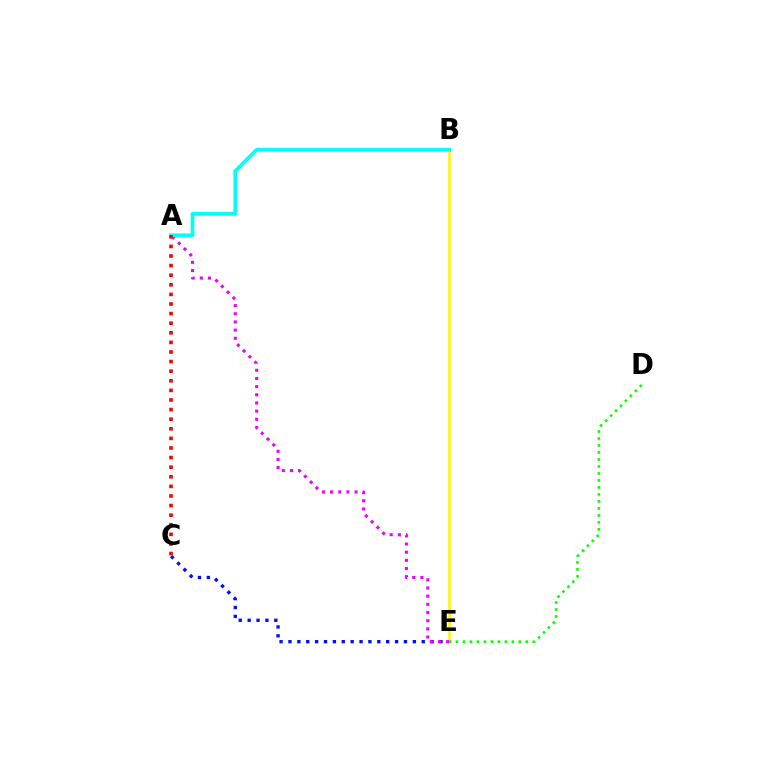{('C', 'E'): [{'color': '#0010ff', 'line_style': 'dotted', 'thickness': 2.41}], ('B', 'E'): [{'color': '#fcf500', 'line_style': 'solid', 'thickness': 1.82}], ('A', 'E'): [{'color': '#ee00ff', 'line_style': 'dotted', 'thickness': 2.22}], ('A', 'B'): [{'color': '#00fff6', 'line_style': 'solid', 'thickness': 2.68}], ('D', 'E'): [{'color': '#08ff00', 'line_style': 'dotted', 'thickness': 1.9}], ('A', 'C'): [{'color': '#ff0000', 'line_style': 'dotted', 'thickness': 2.61}]}